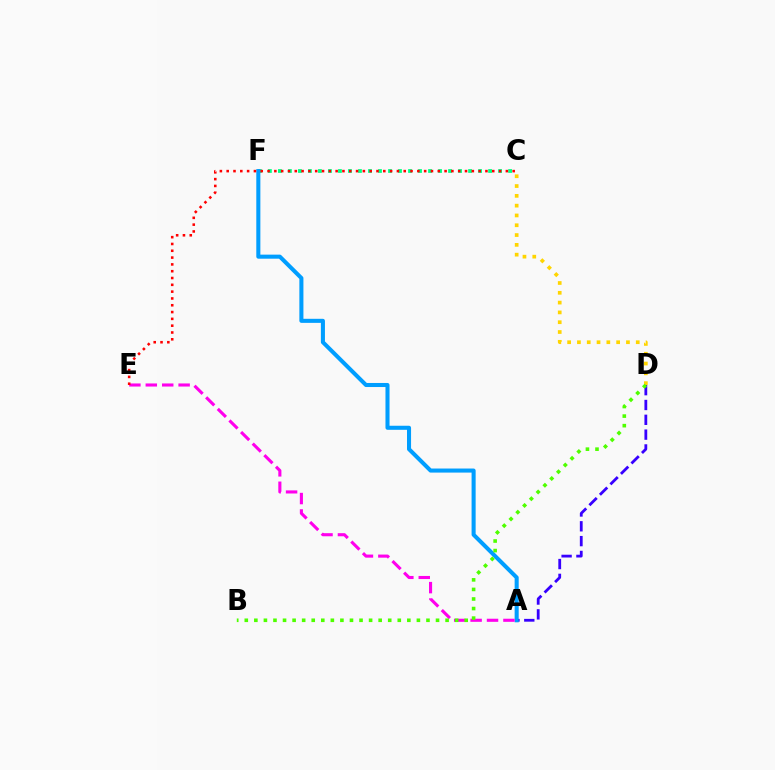{('A', 'D'): [{'color': '#3700ff', 'line_style': 'dashed', 'thickness': 2.01}], ('C', 'D'): [{'color': '#ffd500', 'line_style': 'dotted', 'thickness': 2.66}], ('C', 'F'): [{'color': '#00ff86', 'line_style': 'dotted', 'thickness': 2.72}], ('A', 'F'): [{'color': '#009eff', 'line_style': 'solid', 'thickness': 2.92}], ('A', 'E'): [{'color': '#ff00ed', 'line_style': 'dashed', 'thickness': 2.23}], ('B', 'D'): [{'color': '#4fff00', 'line_style': 'dotted', 'thickness': 2.6}], ('C', 'E'): [{'color': '#ff0000', 'line_style': 'dotted', 'thickness': 1.85}]}